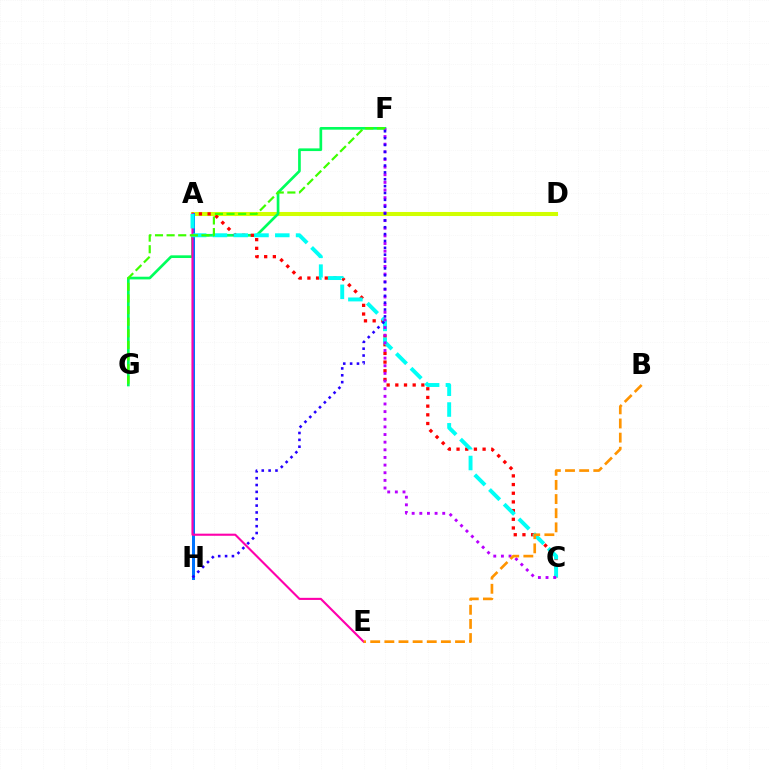{('A', 'D'): [{'color': '#d1ff00', 'line_style': 'solid', 'thickness': 2.93}], ('F', 'G'): [{'color': '#00ff5c', 'line_style': 'solid', 'thickness': 1.93}, {'color': '#3dff00', 'line_style': 'dashed', 'thickness': 1.58}], ('A', 'C'): [{'color': '#ff0000', 'line_style': 'dotted', 'thickness': 2.36}, {'color': '#00fff6', 'line_style': 'dashed', 'thickness': 2.82}], ('A', 'H'): [{'color': '#0074ff', 'line_style': 'solid', 'thickness': 2.17}], ('A', 'E'): [{'color': '#ff00ac', 'line_style': 'solid', 'thickness': 1.52}], ('C', 'F'): [{'color': '#b900ff', 'line_style': 'dotted', 'thickness': 2.08}], ('B', 'E'): [{'color': '#ff9400', 'line_style': 'dashed', 'thickness': 1.92}], ('F', 'H'): [{'color': '#2500ff', 'line_style': 'dotted', 'thickness': 1.86}]}